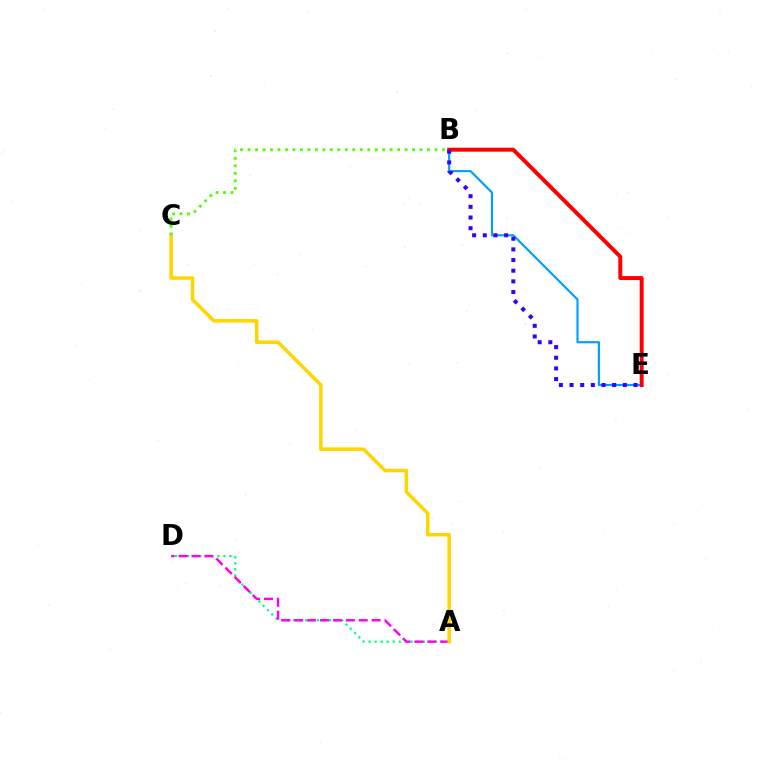{('A', 'D'): [{'color': '#00ff86', 'line_style': 'dotted', 'thickness': 1.64}, {'color': '#ff00ed', 'line_style': 'dashed', 'thickness': 1.75}], ('A', 'C'): [{'color': '#ffd500', 'line_style': 'solid', 'thickness': 2.54}], ('B', 'E'): [{'color': '#009eff', 'line_style': 'solid', 'thickness': 1.54}, {'color': '#ff0000', 'line_style': 'solid', 'thickness': 2.83}, {'color': '#3700ff', 'line_style': 'dotted', 'thickness': 2.9}], ('B', 'C'): [{'color': '#4fff00', 'line_style': 'dotted', 'thickness': 2.03}]}